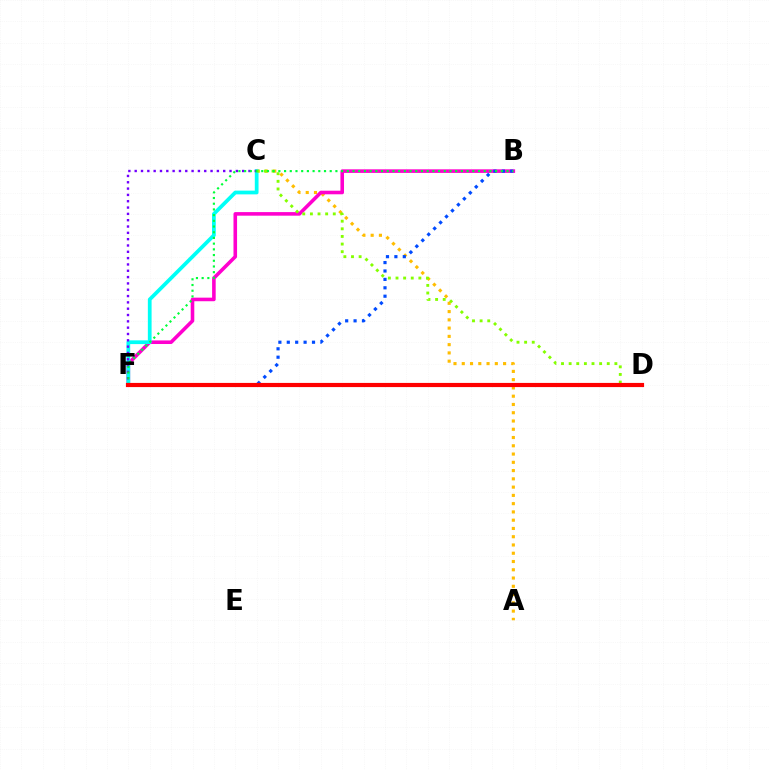{('A', 'C'): [{'color': '#ffbd00', 'line_style': 'dotted', 'thickness': 2.25}], ('B', 'F'): [{'color': '#ff00cf', 'line_style': 'solid', 'thickness': 2.58}, {'color': '#004bff', 'line_style': 'dotted', 'thickness': 2.28}, {'color': '#00ff39', 'line_style': 'dotted', 'thickness': 1.55}], ('C', 'F'): [{'color': '#00fff6', 'line_style': 'solid', 'thickness': 2.69}, {'color': '#7200ff', 'line_style': 'dotted', 'thickness': 1.72}], ('C', 'D'): [{'color': '#84ff00', 'line_style': 'dotted', 'thickness': 2.07}], ('D', 'F'): [{'color': '#ff0000', 'line_style': 'solid', 'thickness': 3.0}]}